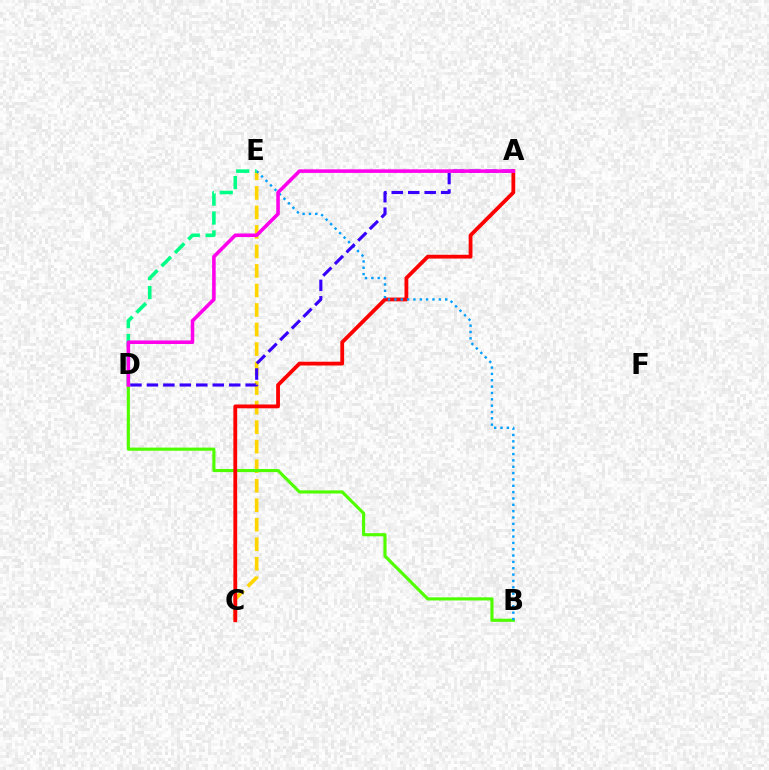{('C', 'E'): [{'color': '#ffd500', 'line_style': 'dashed', 'thickness': 2.65}], ('B', 'D'): [{'color': '#4fff00', 'line_style': 'solid', 'thickness': 2.26}], ('A', 'C'): [{'color': '#ff0000', 'line_style': 'solid', 'thickness': 2.73}], ('B', 'E'): [{'color': '#009eff', 'line_style': 'dotted', 'thickness': 1.72}], ('D', 'E'): [{'color': '#00ff86', 'line_style': 'dashed', 'thickness': 2.57}], ('A', 'D'): [{'color': '#3700ff', 'line_style': 'dashed', 'thickness': 2.24}, {'color': '#ff00ed', 'line_style': 'solid', 'thickness': 2.57}]}